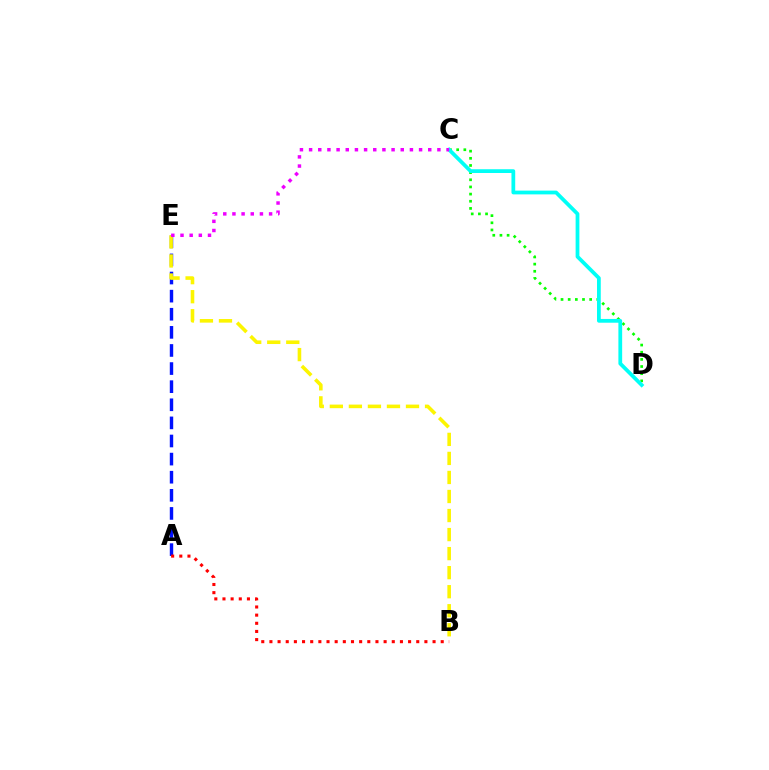{('C', 'D'): [{'color': '#08ff00', 'line_style': 'dotted', 'thickness': 1.94}, {'color': '#00fff6', 'line_style': 'solid', 'thickness': 2.71}], ('A', 'E'): [{'color': '#0010ff', 'line_style': 'dashed', 'thickness': 2.46}], ('B', 'E'): [{'color': '#fcf500', 'line_style': 'dashed', 'thickness': 2.59}], ('A', 'B'): [{'color': '#ff0000', 'line_style': 'dotted', 'thickness': 2.22}], ('C', 'E'): [{'color': '#ee00ff', 'line_style': 'dotted', 'thickness': 2.49}]}